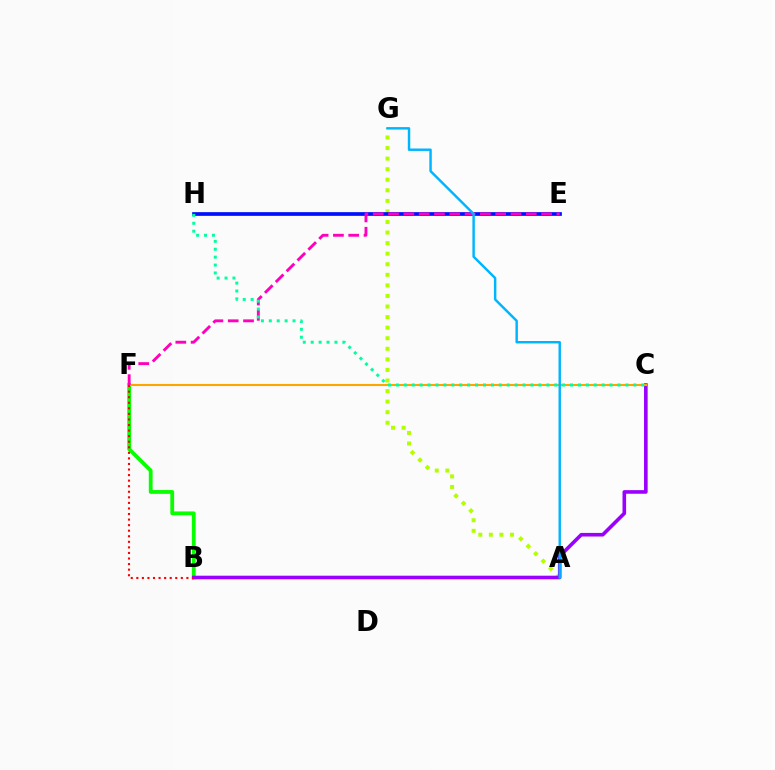{('B', 'F'): [{'color': '#08ff00', 'line_style': 'solid', 'thickness': 2.74}, {'color': '#ff0000', 'line_style': 'dotted', 'thickness': 1.51}], ('A', 'G'): [{'color': '#b3ff00', 'line_style': 'dotted', 'thickness': 2.87}, {'color': '#00b5ff', 'line_style': 'solid', 'thickness': 1.76}], ('B', 'C'): [{'color': '#9b00ff', 'line_style': 'solid', 'thickness': 2.6}], ('C', 'F'): [{'color': '#ffa500', 'line_style': 'solid', 'thickness': 1.51}], ('E', 'H'): [{'color': '#0010ff', 'line_style': 'solid', 'thickness': 2.67}], ('E', 'F'): [{'color': '#ff00bd', 'line_style': 'dashed', 'thickness': 2.08}], ('C', 'H'): [{'color': '#00ff9d', 'line_style': 'dotted', 'thickness': 2.15}]}